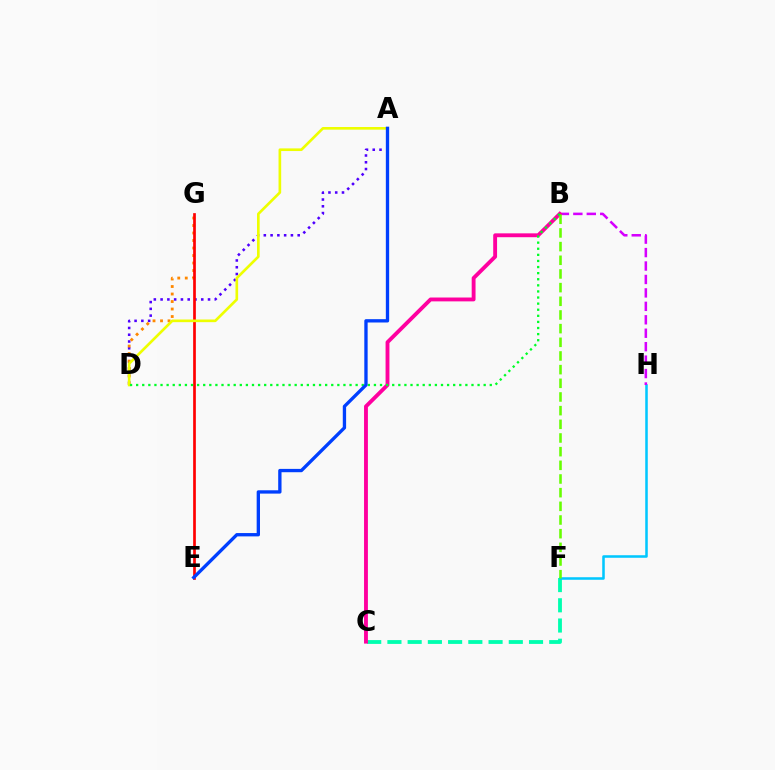{('C', 'F'): [{'color': '#00ffaf', 'line_style': 'dashed', 'thickness': 2.75}], ('A', 'D'): [{'color': '#4f00ff', 'line_style': 'dotted', 'thickness': 1.84}, {'color': '#eeff00', 'line_style': 'solid', 'thickness': 1.91}], ('F', 'H'): [{'color': '#00c7ff', 'line_style': 'solid', 'thickness': 1.83}], ('B', 'H'): [{'color': '#d600ff', 'line_style': 'dashed', 'thickness': 1.83}], ('D', 'G'): [{'color': '#ff8800', 'line_style': 'dotted', 'thickness': 2.04}], ('B', 'C'): [{'color': '#ff00a0', 'line_style': 'solid', 'thickness': 2.78}], ('E', 'G'): [{'color': '#ff0000', 'line_style': 'solid', 'thickness': 1.94}], ('B', 'F'): [{'color': '#66ff00', 'line_style': 'dashed', 'thickness': 1.86}], ('B', 'D'): [{'color': '#00ff27', 'line_style': 'dotted', 'thickness': 1.66}], ('A', 'E'): [{'color': '#003fff', 'line_style': 'solid', 'thickness': 2.4}]}